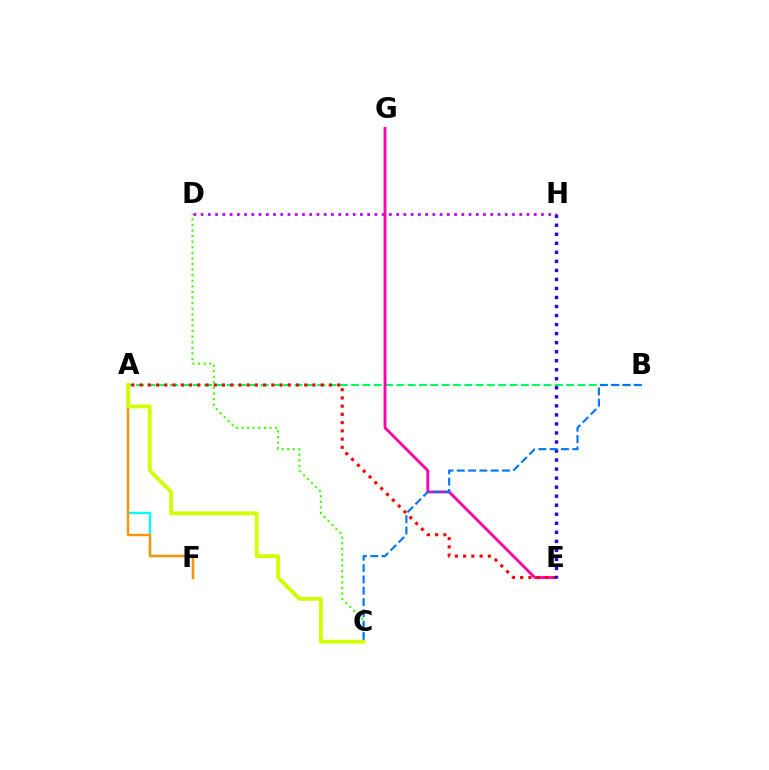{('A', 'B'): [{'color': '#00ff5c', 'line_style': 'dashed', 'thickness': 1.54}], ('A', 'F'): [{'color': '#00fff6', 'line_style': 'solid', 'thickness': 1.7}, {'color': '#ff9400', 'line_style': 'solid', 'thickness': 1.74}], ('C', 'D'): [{'color': '#3dff00', 'line_style': 'dotted', 'thickness': 1.52}], ('E', 'G'): [{'color': '#ff00ac', 'line_style': 'solid', 'thickness': 2.04}], ('D', 'H'): [{'color': '#b900ff', 'line_style': 'dotted', 'thickness': 1.97}], ('A', 'E'): [{'color': '#ff0000', 'line_style': 'dotted', 'thickness': 2.24}], ('A', 'C'): [{'color': '#d1ff00', 'line_style': 'solid', 'thickness': 2.74}], ('E', 'H'): [{'color': '#2500ff', 'line_style': 'dotted', 'thickness': 2.45}], ('B', 'C'): [{'color': '#0074ff', 'line_style': 'dashed', 'thickness': 1.54}]}